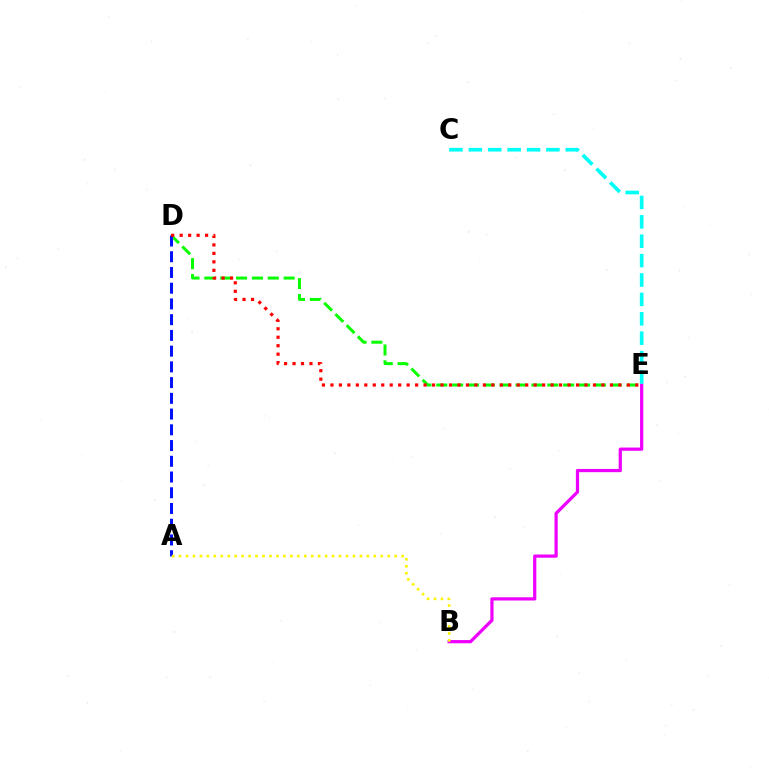{('D', 'E'): [{'color': '#08ff00', 'line_style': 'dashed', 'thickness': 2.15}, {'color': '#ff0000', 'line_style': 'dotted', 'thickness': 2.3}], ('B', 'E'): [{'color': '#ee00ff', 'line_style': 'solid', 'thickness': 2.32}], ('A', 'D'): [{'color': '#0010ff', 'line_style': 'dashed', 'thickness': 2.14}], ('C', 'E'): [{'color': '#00fff6', 'line_style': 'dashed', 'thickness': 2.64}], ('A', 'B'): [{'color': '#fcf500', 'line_style': 'dotted', 'thickness': 1.89}]}